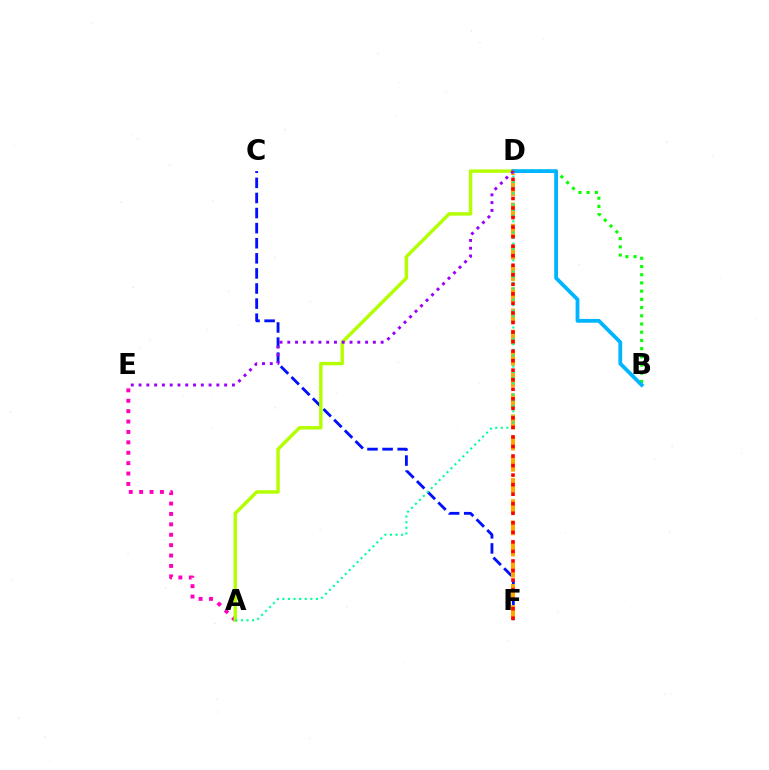{('C', 'F'): [{'color': '#0010ff', 'line_style': 'dashed', 'thickness': 2.05}], ('A', 'E'): [{'color': '#ff00bd', 'line_style': 'dotted', 'thickness': 2.83}], ('B', 'D'): [{'color': '#08ff00', 'line_style': 'dotted', 'thickness': 2.23}, {'color': '#00b5ff', 'line_style': 'solid', 'thickness': 2.73}], ('D', 'F'): [{'color': '#ffa500', 'line_style': 'dashed', 'thickness': 2.88}, {'color': '#ff0000', 'line_style': 'dotted', 'thickness': 2.59}], ('A', 'D'): [{'color': '#b3ff00', 'line_style': 'solid', 'thickness': 2.47}, {'color': '#00ff9d', 'line_style': 'dotted', 'thickness': 1.52}], ('D', 'E'): [{'color': '#9b00ff', 'line_style': 'dotted', 'thickness': 2.11}]}